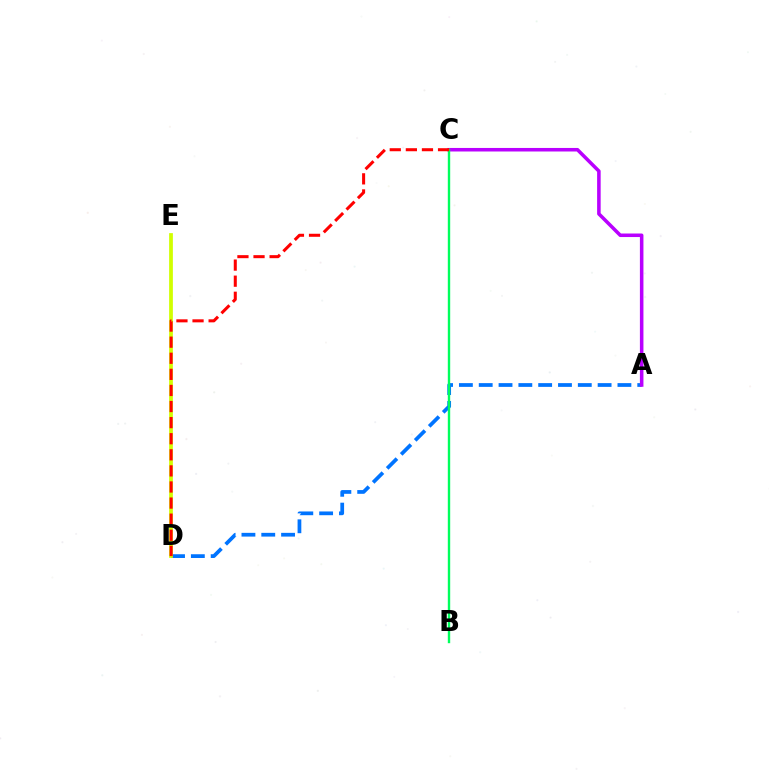{('A', 'D'): [{'color': '#0074ff', 'line_style': 'dashed', 'thickness': 2.69}], ('A', 'C'): [{'color': '#b900ff', 'line_style': 'solid', 'thickness': 2.55}], ('B', 'C'): [{'color': '#00ff5c', 'line_style': 'solid', 'thickness': 1.72}], ('D', 'E'): [{'color': '#d1ff00', 'line_style': 'solid', 'thickness': 2.7}], ('C', 'D'): [{'color': '#ff0000', 'line_style': 'dashed', 'thickness': 2.19}]}